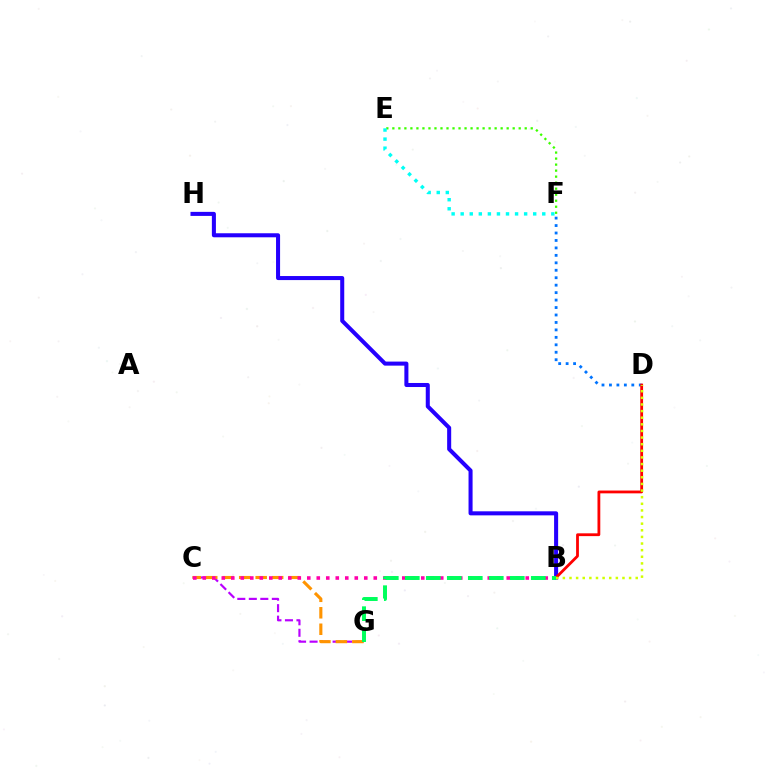{('D', 'F'): [{'color': '#0074ff', 'line_style': 'dotted', 'thickness': 2.03}], ('C', 'G'): [{'color': '#b900ff', 'line_style': 'dashed', 'thickness': 1.56}, {'color': '#ff9400', 'line_style': 'dashed', 'thickness': 2.24}], ('E', 'F'): [{'color': '#3dff00', 'line_style': 'dotted', 'thickness': 1.63}, {'color': '#00fff6', 'line_style': 'dotted', 'thickness': 2.46}], ('B', 'C'): [{'color': '#ff00ac', 'line_style': 'dotted', 'thickness': 2.58}], ('B', 'H'): [{'color': '#2500ff', 'line_style': 'solid', 'thickness': 2.91}], ('B', 'D'): [{'color': '#ff0000', 'line_style': 'solid', 'thickness': 2.02}, {'color': '#d1ff00', 'line_style': 'dotted', 'thickness': 1.8}], ('B', 'G'): [{'color': '#00ff5c', 'line_style': 'dashed', 'thickness': 2.85}]}